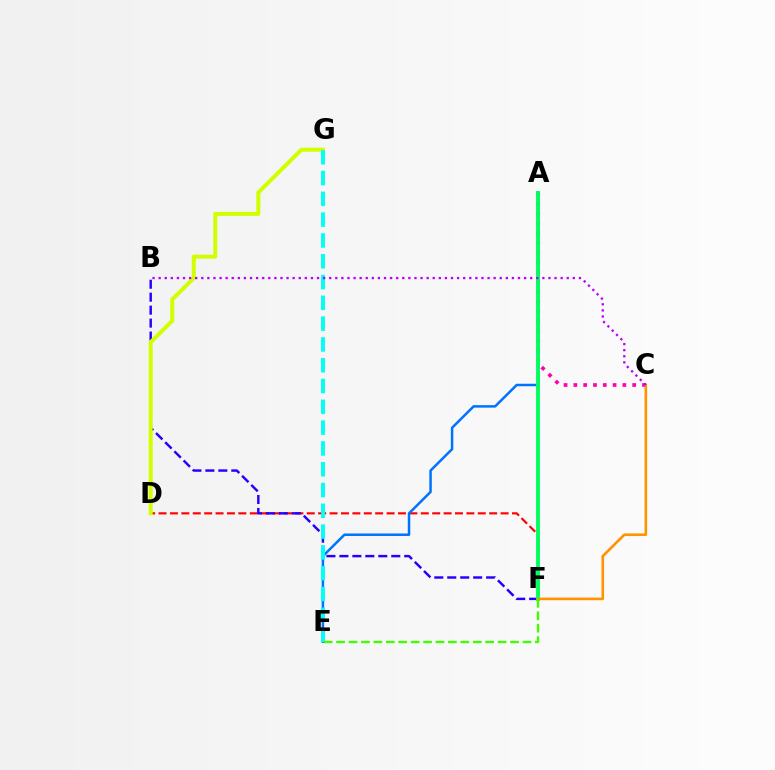{('A', 'C'): [{'color': '#ff00ac', 'line_style': 'dotted', 'thickness': 2.66}], ('D', 'F'): [{'color': '#ff0000', 'line_style': 'dashed', 'thickness': 1.55}], ('A', 'E'): [{'color': '#0074ff', 'line_style': 'solid', 'thickness': 1.81}], ('B', 'F'): [{'color': '#2500ff', 'line_style': 'dashed', 'thickness': 1.76}], ('D', 'G'): [{'color': '#d1ff00', 'line_style': 'solid', 'thickness': 2.88}], ('E', 'G'): [{'color': '#00fff6', 'line_style': 'dashed', 'thickness': 2.83}], ('A', 'F'): [{'color': '#00ff5c', 'line_style': 'solid', 'thickness': 2.79}], ('C', 'F'): [{'color': '#ff9400', 'line_style': 'solid', 'thickness': 1.9}], ('E', 'F'): [{'color': '#3dff00', 'line_style': 'dashed', 'thickness': 1.69}], ('B', 'C'): [{'color': '#b900ff', 'line_style': 'dotted', 'thickness': 1.65}]}